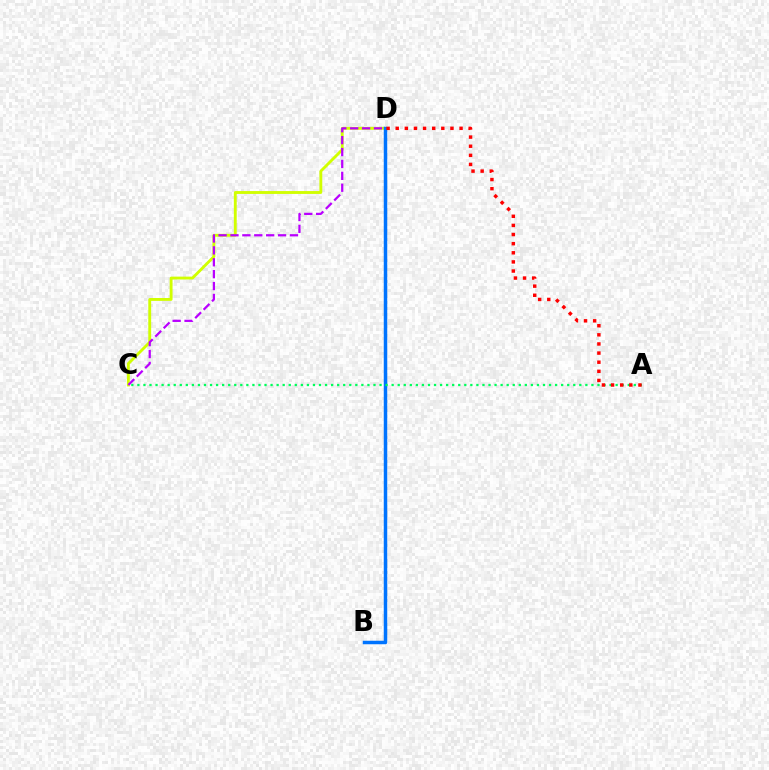{('C', 'D'): [{'color': '#d1ff00', 'line_style': 'solid', 'thickness': 2.06}, {'color': '#b900ff', 'line_style': 'dashed', 'thickness': 1.62}], ('B', 'D'): [{'color': '#0074ff', 'line_style': 'solid', 'thickness': 2.51}], ('A', 'C'): [{'color': '#00ff5c', 'line_style': 'dotted', 'thickness': 1.64}], ('A', 'D'): [{'color': '#ff0000', 'line_style': 'dotted', 'thickness': 2.48}]}